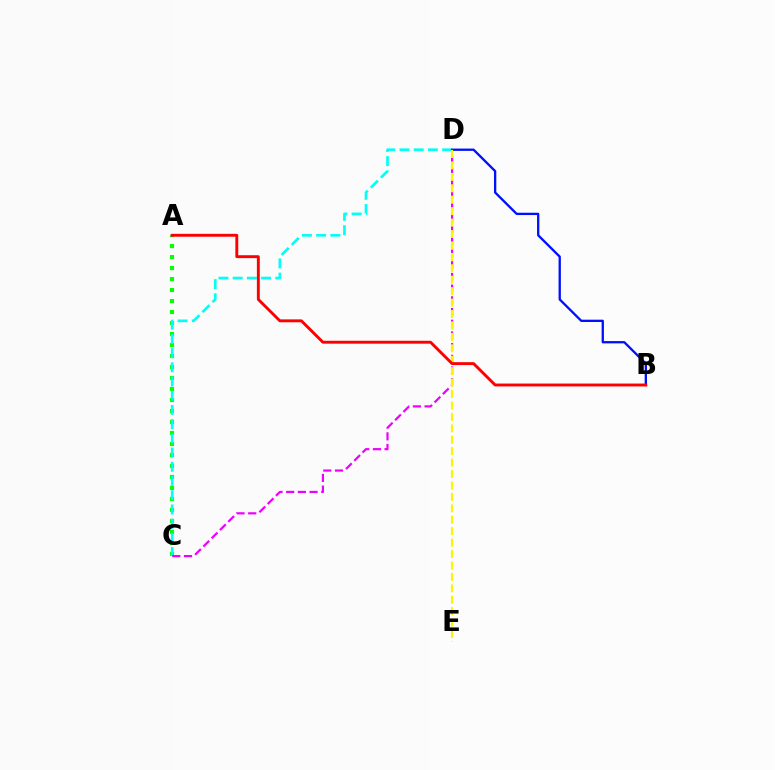{('A', 'C'): [{'color': '#08ff00', 'line_style': 'dotted', 'thickness': 2.99}], ('C', 'D'): [{'color': '#00fff6', 'line_style': 'dashed', 'thickness': 1.93}, {'color': '#ee00ff', 'line_style': 'dashed', 'thickness': 1.59}], ('B', 'D'): [{'color': '#0010ff', 'line_style': 'solid', 'thickness': 1.67}], ('D', 'E'): [{'color': '#fcf500', 'line_style': 'dashed', 'thickness': 1.55}], ('A', 'B'): [{'color': '#ff0000', 'line_style': 'solid', 'thickness': 2.09}]}